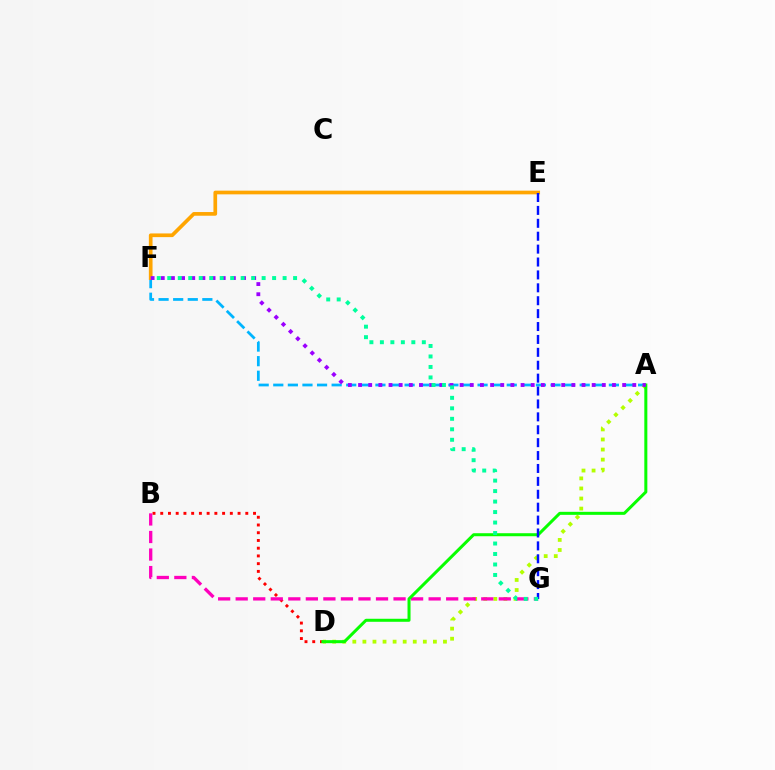{('A', 'F'): [{'color': '#00b5ff', 'line_style': 'dashed', 'thickness': 1.98}, {'color': '#9b00ff', 'line_style': 'dotted', 'thickness': 2.76}], ('A', 'D'): [{'color': '#b3ff00', 'line_style': 'dotted', 'thickness': 2.74}, {'color': '#08ff00', 'line_style': 'solid', 'thickness': 2.17}], ('B', 'D'): [{'color': '#ff0000', 'line_style': 'dotted', 'thickness': 2.1}], ('B', 'G'): [{'color': '#ff00bd', 'line_style': 'dashed', 'thickness': 2.38}], ('E', 'F'): [{'color': '#ffa500', 'line_style': 'solid', 'thickness': 2.65}], ('E', 'G'): [{'color': '#0010ff', 'line_style': 'dashed', 'thickness': 1.75}], ('F', 'G'): [{'color': '#00ff9d', 'line_style': 'dotted', 'thickness': 2.85}]}